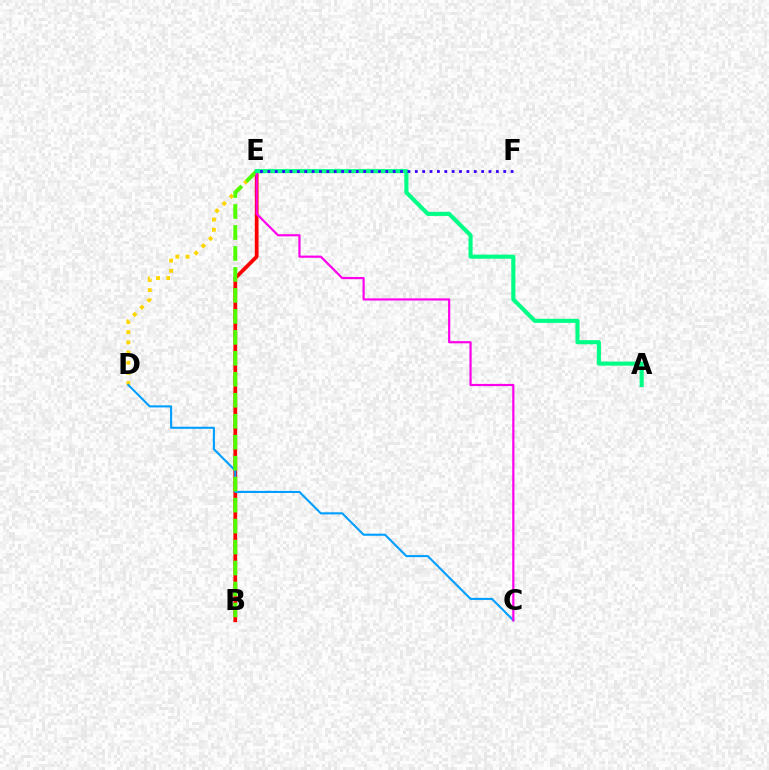{('B', 'E'): [{'color': '#ff0000', 'line_style': 'solid', 'thickness': 2.7}, {'color': '#4fff00', 'line_style': 'dashed', 'thickness': 2.85}], ('D', 'E'): [{'color': '#ffd500', 'line_style': 'dotted', 'thickness': 2.77}], ('C', 'D'): [{'color': '#009eff', 'line_style': 'solid', 'thickness': 1.51}], ('C', 'E'): [{'color': '#ff00ed', 'line_style': 'solid', 'thickness': 1.58}], ('A', 'E'): [{'color': '#00ff86', 'line_style': 'solid', 'thickness': 2.95}], ('E', 'F'): [{'color': '#3700ff', 'line_style': 'dotted', 'thickness': 2.0}]}